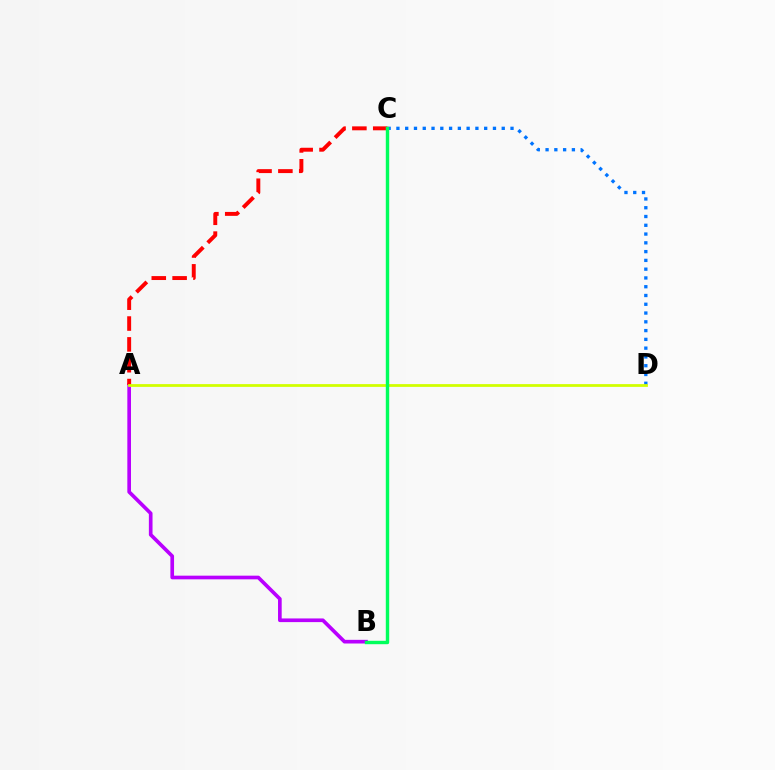{('C', 'D'): [{'color': '#0074ff', 'line_style': 'dotted', 'thickness': 2.38}], ('A', 'B'): [{'color': '#b900ff', 'line_style': 'solid', 'thickness': 2.64}], ('A', 'C'): [{'color': '#ff0000', 'line_style': 'dashed', 'thickness': 2.83}], ('A', 'D'): [{'color': '#d1ff00', 'line_style': 'solid', 'thickness': 2.0}], ('B', 'C'): [{'color': '#00ff5c', 'line_style': 'solid', 'thickness': 2.45}]}